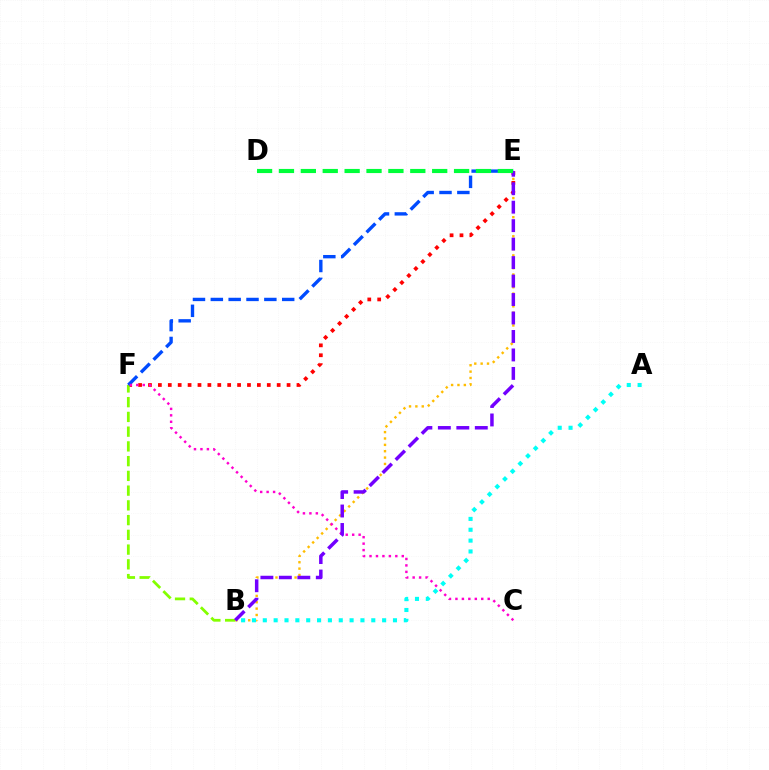{('E', 'F'): [{'color': '#ff0000', 'line_style': 'dotted', 'thickness': 2.69}, {'color': '#004bff', 'line_style': 'dashed', 'thickness': 2.42}], ('B', 'F'): [{'color': '#84ff00', 'line_style': 'dashed', 'thickness': 2.0}], ('B', 'E'): [{'color': '#ffbd00', 'line_style': 'dotted', 'thickness': 1.73}, {'color': '#7200ff', 'line_style': 'dashed', 'thickness': 2.51}], ('C', 'F'): [{'color': '#ff00cf', 'line_style': 'dotted', 'thickness': 1.75}], ('A', 'B'): [{'color': '#00fff6', 'line_style': 'dotted', 'thickness': 2.95}], ('D', 'E'): [{'color': '#00ff39', 'line_style': 'dashed', 'thickness': 2.97}]}